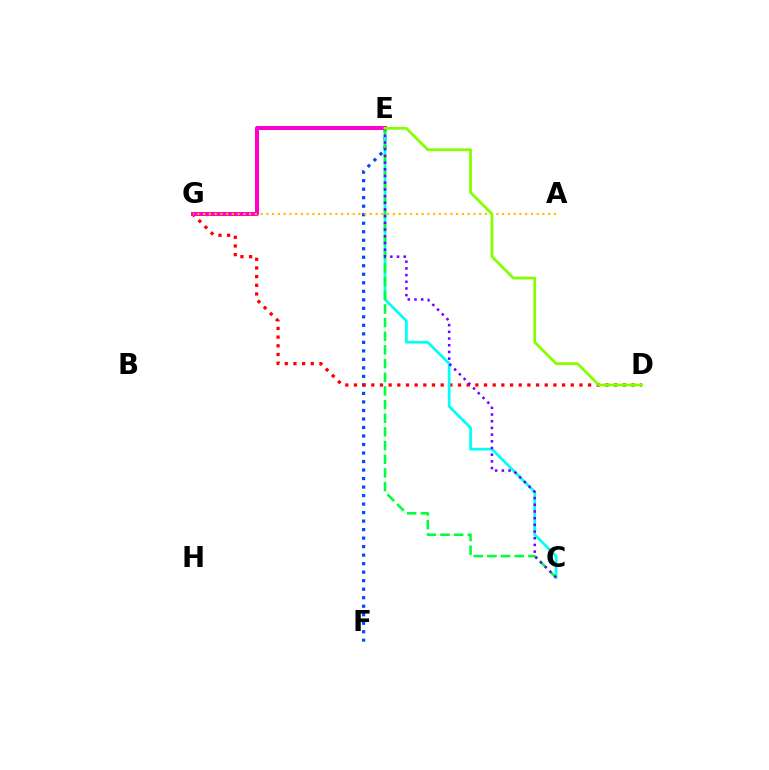{('E', 'F'): [{'color': '#004bff', 'line_style': 'dotted', 'thickness': 2.31}], ('D', 'G'): [{'color': '#ff0000', 'line_style': 'dotted', 'thickness': 2.36}], ('C', 'E'): [{'color': '#00fff6', 'line_style': 'solid', 'thickness': 1.97}, {'color': '#00ff39', 'line_style': 'dashed', 'thickness': 1.86}, {'color': '#7200ff', 'line_style': 'dotted', 'thickness': 1.82}], ('E', 'G'): [{'color': '#ff00cf', 'line_style': 'solid', 'thickness': 2.89}], ('A', 'G'): [{'color': '#ffbd00', 'line_style': 'dotted', 'thickness': 1.56}], ('D', 'E'): [{'color': '#84ff00', 'line_style': 'solid', 'thickness': 1.99}]}